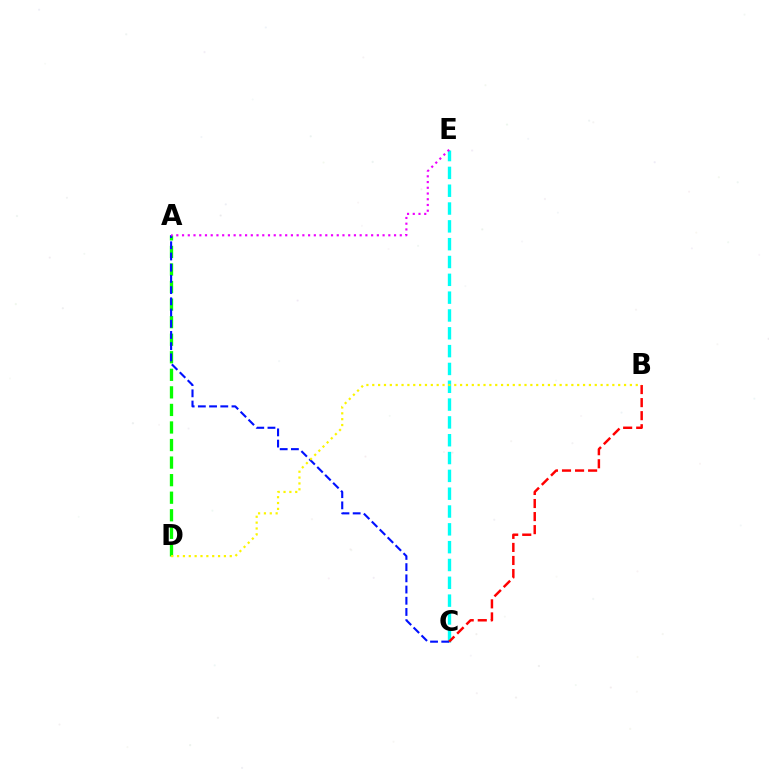{('C', 'E'): [{'color': '#00fff6', 'line_style': 'dashed', 'thickness': 2.42}], ('A', 'D'): [{'color': '#08ff00', 'line_style': 'dashed', 'thickness': 2.38}], ('A', 'C'): [{'color': '#0010ff', 'line_style': 'dashed', 'thickness': 1.52}], ('B', 'C'): [{'color': '#ff0000', 'line_style': 'dashed', 'thickness': 1.77}], ('A', 'E'): [{'color': '#ee00ff', 'line_style': 'dotted', 'thickness': 1.56}], ('B', 'D'): [{'color': '#fcf500', 'line_style': 'dotted', 'thickness': 1.59}]}